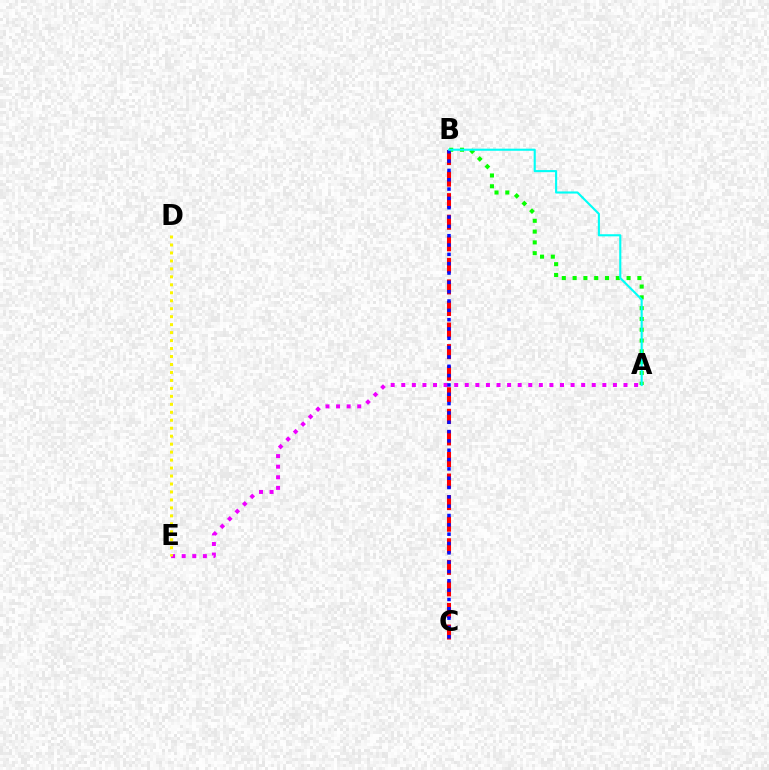{('B', 'C'): [{'color': '#ff0000', 'line_style': 'dashed', 'thickness': 2.93}, {'color': '#0010ff', 'line_style': 'dotted', 'thickness': 2.53}], ('A', 'B'): [{'color': '#08ff00', 'line_style': 'dotted', 'thickness': 2.93}, {'color': '#00fff6', 'line_style': 'solid', 'thickness': 1.52}], ('A', 'E'): [{'color': '#ee00ff', 'line_style': 'dotted', 'thickness': 2.88}], ('D', 'E'): [{'color': '#fcf500', 'line_style': 'dotted', 'thickness': 2.16}]}